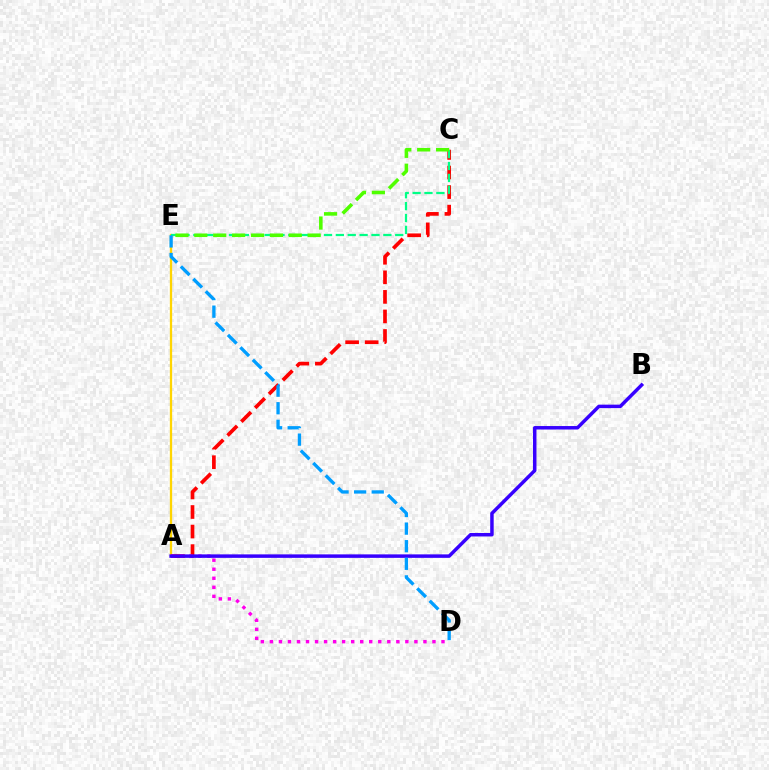{('A', 'E'): [{'color': '#ffd500', 'line_style': 'solid', 'thickness': 1.65}], ('A', 'C'): [{'color': '#ff0000', 'line_style': 'dashed', 'thickness': 2.66}], ('C', 'E'): [{'color': '#00ff86', 'line_style': 'dashed', 'thickness': 1.61}, {'color': '#4fff00', 'line_style': 'dashed', 'thickness': 2.57}], ('A', 'D'): [{'color': '#ff00ed', 'line_style': 'dotted', 'thickness': 2.45}], ('A', 'B'): [{'color': '#3700ff', 'line_style': 'solid', 'thickness': 2.5}], ('D', 'E'): [{'color': '#009eff', 'line_style': 'dashed', 'thickness': 2.39}]}